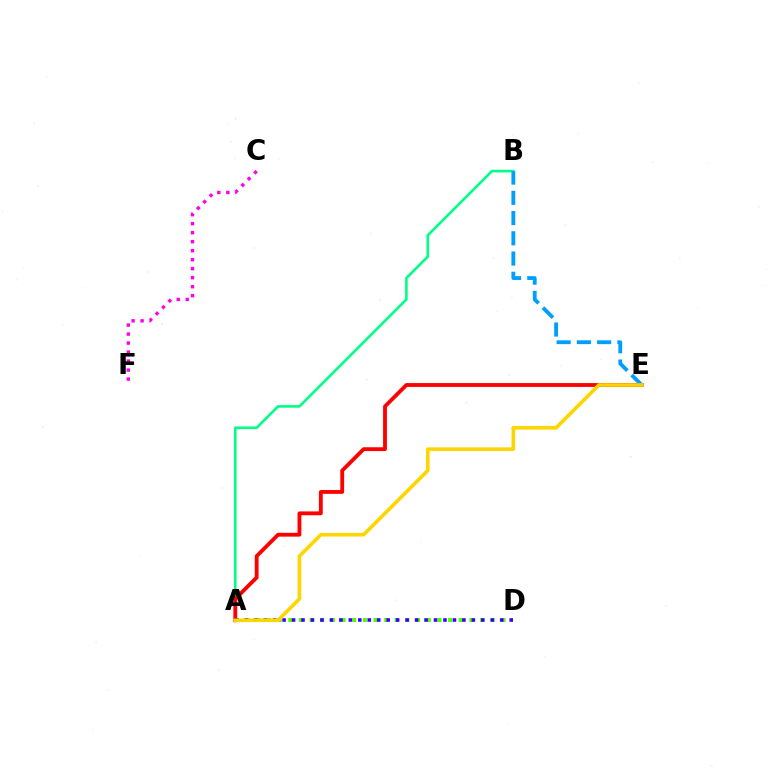{('A', 'D'): [{'color': '#4fff00', 'line_style': 'dotted', 'thickness': 2.89}, {'color': '#3700ff', 'line_style': 'dotted', 'thickness': 2.57}], ('A', 'B'): [{'color': '#00ff86', 'line_style': 'solid', 'thickness': 1.89}], ('C', 'F'): [{'color': '#ff00ed', 'line_style': 'dotted', 'thickness': 2.45}], ('A', 'E'): [{'color': '#ff0000', 'line_style': 'solid', 'thickness': 2.76}, {'color': '#ffd500', 'line_style': 'solid', 'thickness': 2.6}], ('B', 'E'): [{'color': '#009eff', 'line_style': 'dashed', 'thickness': 2.75}]}